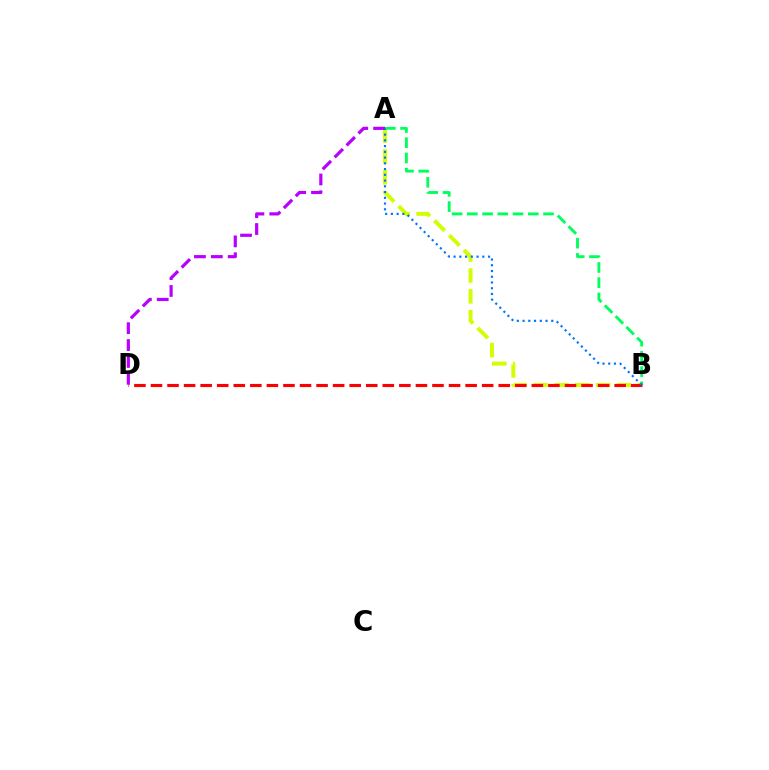{('A', 'B'): [{'color': '#d1ff00', 'line_style': 'dashed', 'thickness': 2.83}, {'color': '#00ff5c', 'line_style': 'dashed', 'thickness': 2.07}, {'color': '#0074ff', 'line_style': 'dotted', 'thickness': 1.56}], ('B', 'D'): [{'color': '#ff0000', 'line_style': 'dashed', 'thickness': 2.25}], ('A', 'D'): [{'color': '#b900ff', 'line_style': 'dashed', 'thickness': 2.29}]}